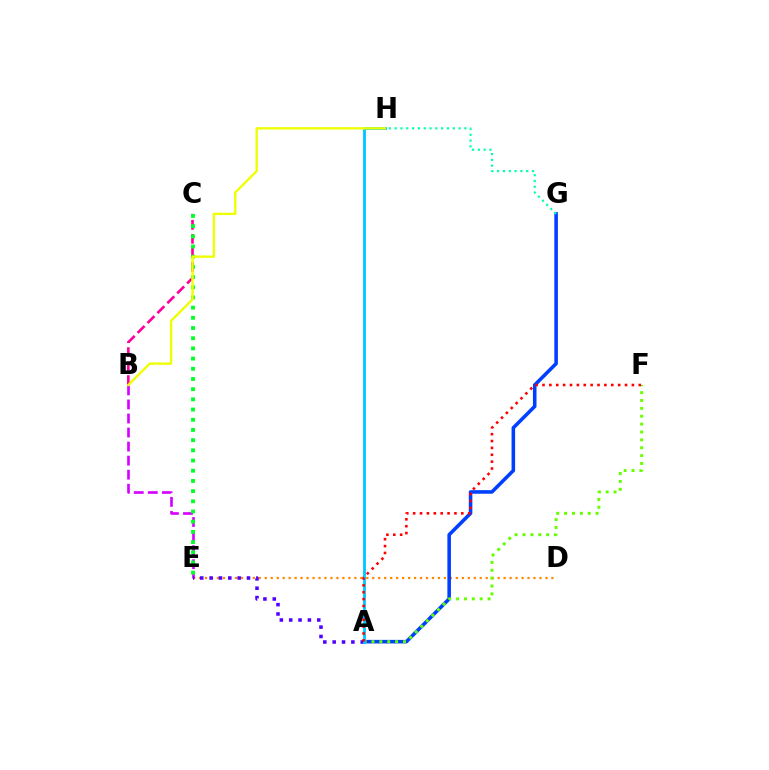{('D', 'E'): [{'color': '#ff8800', 'line_style': 'dotted', 'thickness': 1.62}], ('A', 'G'): [{'color': '#003fff', 'line_style': 'solid', 'thickness': 2.57}], ('B', 'C'): [{'color': '#ff00a0', 'line_style': 'dashed', 'thickness': 1.9}], ('B', 'E'): [{'color': '#d600ff', 'line_style': 'dashed', 'thickness': 1.91}], ('A', 'F'): [{'color': '#66ff00', 'line_style': 'dotted', 'thickness': 2.14}, {'color': '#ff0000', 'line_style': 'dotted', 'thickness': 1.87}], ('A', 'E'): [{'color': '#4f00ff', 'line_style': 'dotted', 'thickness': 2.54}], ('A', 'H'): [{'color': '#00c7ff', 'line_style': 'solid', 'thickness': 2.05}], ('C', 'E'): [{'color': '#00ff27', 'line_style': 'dotted', 'thickness': 2.77}], ('B', 'H'): [{'color': '#eeff00', 'line_style': 'solid', 'thickness': 1.69}], ('G', 'H'): [{'color': '#00ffaf', 'line_style': 'dotted', 'thickness': 1.58}]}